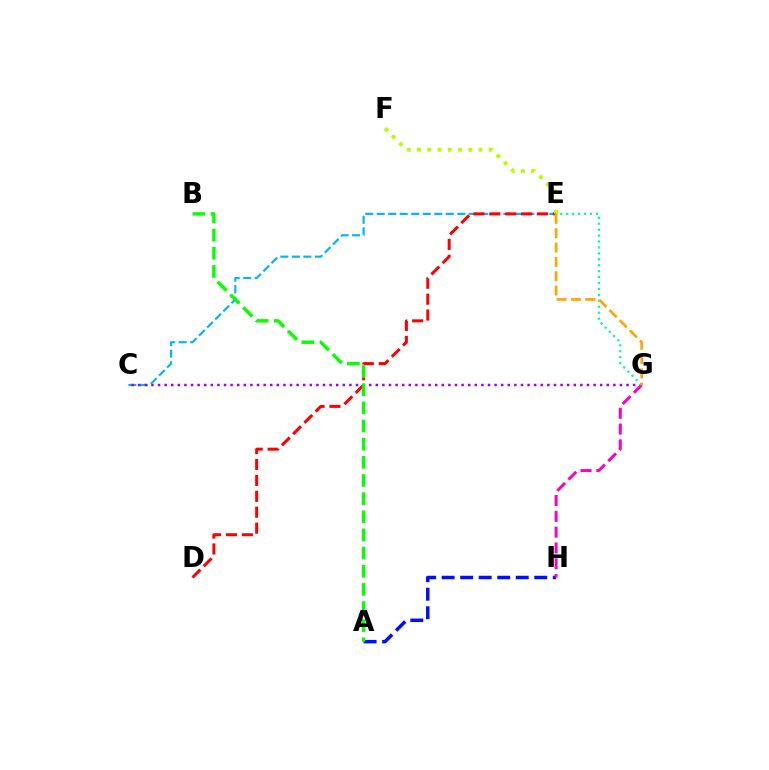{('C', 'E'): [{'color': '#00b5ff', 'line_style': 'dashed', 'thickness': 1.56}], ('C', 'G'): [{'color': '#9b00ff', 'line_style': 'dotted', 'thickness': 1.79}], ('A', 'H'): [{'color': '#0010ff', 'line_style': 'dashed', 'thickness': 2.52}], ('G', 'H'): [{'color': '#ff00bd', 'line_style': 'dashed', 'thickness': 2.15}], ('E', 'G'): [{'color': '#00ff9d', 'line_style': 'dotted', 'thickness': 1.61}, {'color': '#ffa500', 'line_style': 'dashed', 'thickness': 1.95}], ('D', 'E'): [{'color': '#ff0000', 'line_style': 'dashed', 'thickness': 2.16}], ('A', 'B'): [{'color': '#08ff00', 'line_style': 'dashed', 'thickness': 2.47}], ('E', 'F'): [{'color': '#b3ff00', 'line_style': 'dotted', 'thickness': 2.78}]}